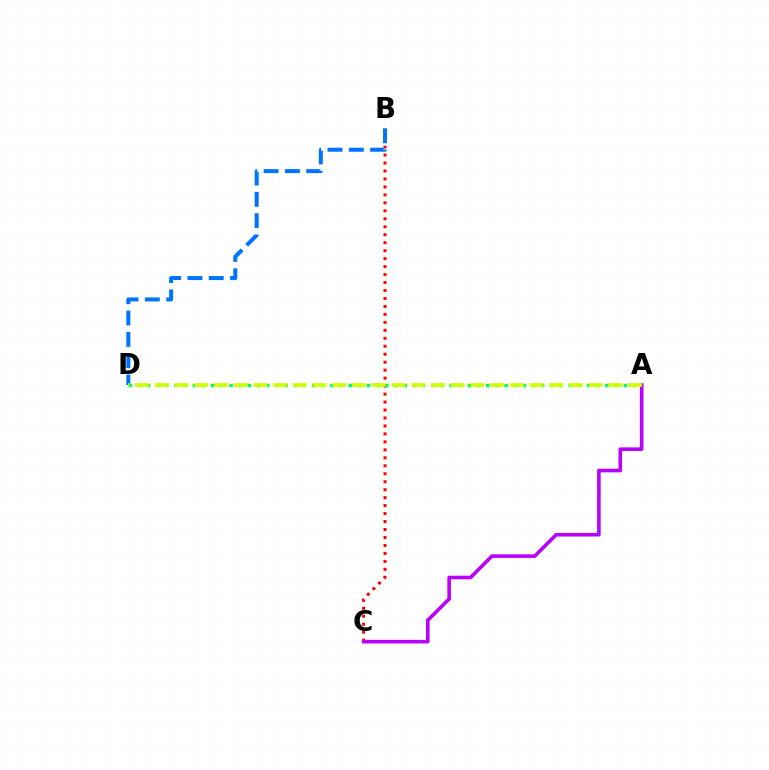{('B', 'C'): [{'color': '#ff0000', 'line_style': 'dotted', 'thickness': 2.16}], ('B', 'D'): [{'color': '#0074ff', 'line_style': 'dashed', 'thickness': 2.9}], ('A', 'D'): [{'color': '#00ff5c', 'line_style': 'dotted', 'thickness': 2.49}, {'color': '#d1ff00', 'line_style': 'dashed', 'thickness': 2.68}], ('A', 'C'): [{'color': '#b900ff', 'line_style': 'solid', 'thickness': 2.59}]}